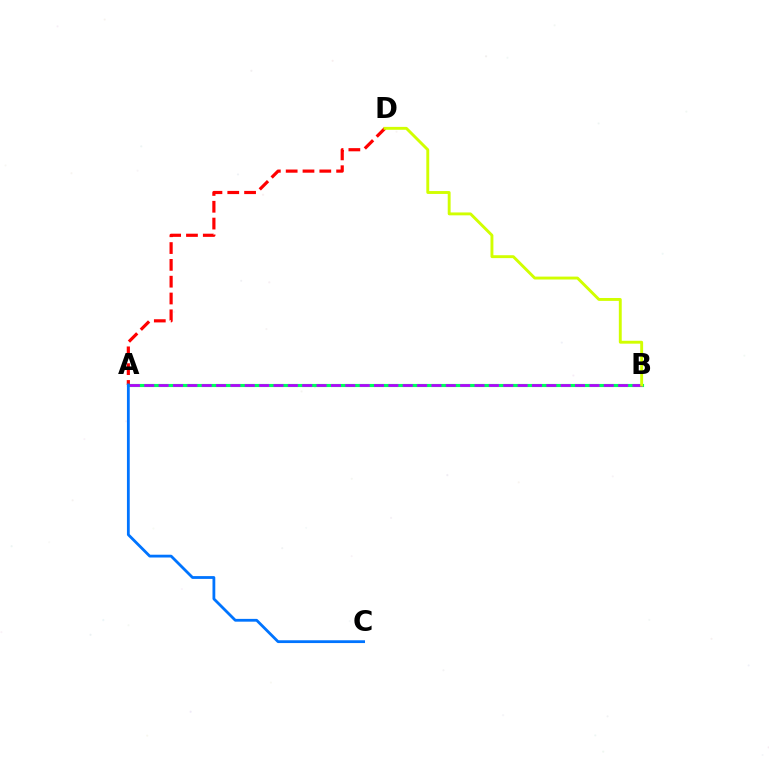{('A', 'B'): [{'color': '#00ff5c', 'line_style': 'solid', 'thickness': 2.25}, {'color': '#b900ff', 'line_style': 'dashed', 'thickness': 1.95}], ('A', 'D'): [{'color': '#ff0000', 'line_style': 'dashed', 'thickness': 2.28}], ('B', 'D'): [{'color': '#d1ff00', 'line_style': 'solid', 'thickness': 2.09}], ('A', 'C'): [{'color': '#0074ff', 'line_style': 'solid', 'thickness': 2.01}]}